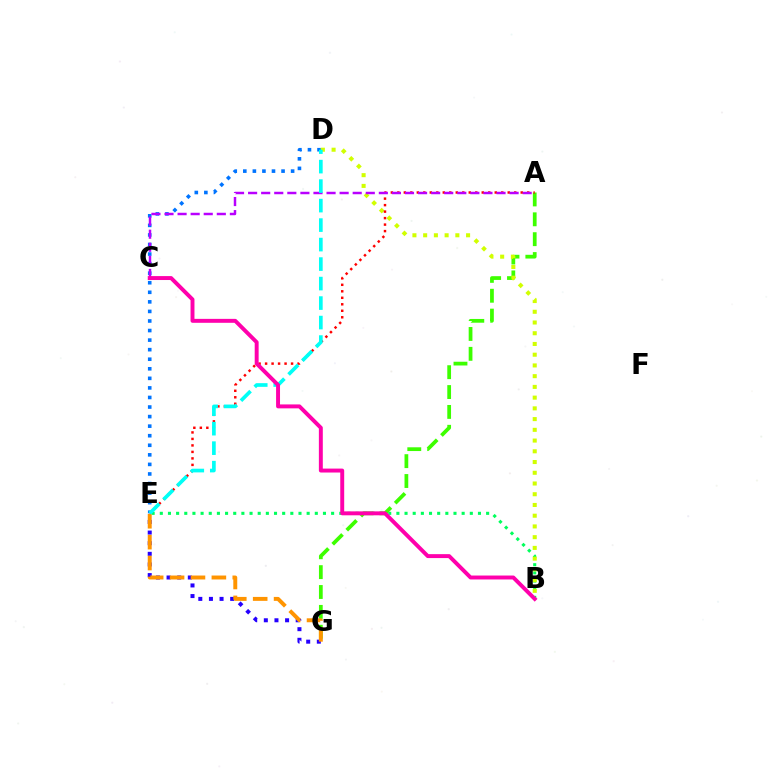{('E', 'G'): [{'color': '#2500ff', 'line_style': 'dotted', 'thickness': 2.89}, {'color': '#ff9400', 'line_style': 'dashed', 'thickness': 2.84}], ('B', 'E'): [{'color': '#00ff5c', 'line_style': 'dotted', 'thickness': 2.22}], ('A', 'G'): [{'color': '#3dff00', 'line_style': 'dashed', 'thickness': 2.7}], ('D', 'E'): [{'color': '#0074ff', 'line_style': 'dotted', 'thickness': 2.6}, {'color': '#00fff6', 'line_style': 'dashed', 'thickness': 2.65}], ('B', 'D'): [{'color': '#d1ff00', 'line_style': 'dotted', 'thickness': 2.92}], ('A', 'E'): [{'color': '#ff0000', 'line_style': 'dotted', 'thickness': 1.76}], ('A', 'C'): [{'color': '#b900ff', 'line_style': 'dashed', 'thickness': 1.78}], ('B', 'C'): [{'color': '#ff00ac', 'line_style': 'solid', 'thickness': 2.83}]}